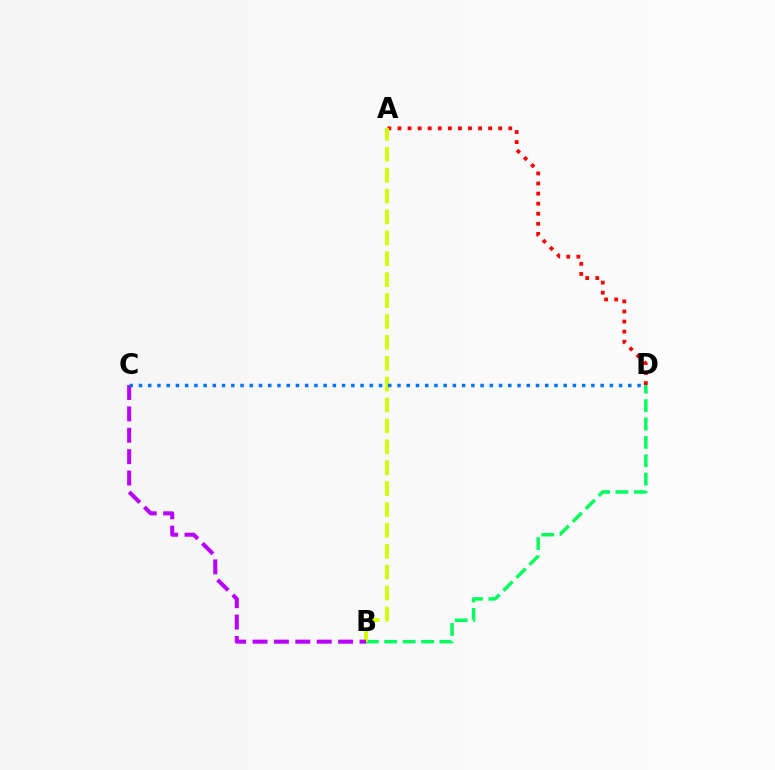{('A', 'D'): [{'color': '#ff0000', 'line_style': 'dotted', 'thickness': 2.74}], ('B', 'D'): [{'color': '#00ff5c', 'line_style': 'dashed', 'thickness': 2.5}], ('A', 'B'): [{'color': '#d1ff00', 'line_style': 'dashed', 'thickness': 2.84}], ('B', 'C'): [{'color': '#b900ff', 'line_style': 'dashed', 'thickness': 2.91}], ('C', 'D'): [{'color': '#0074ff', 'line_style': 'dotted', 'thickness': 2.51}]}